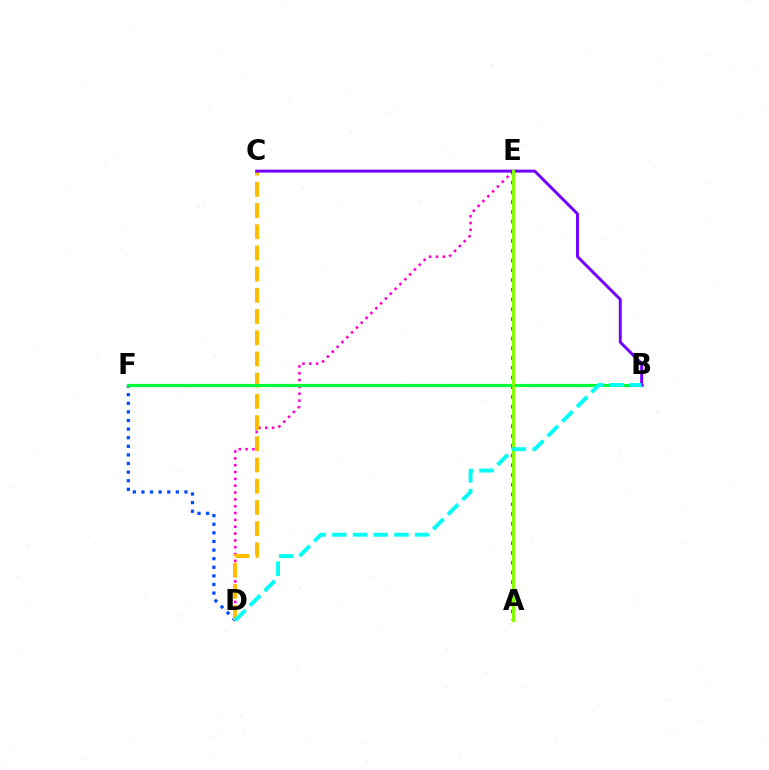{('D', 'F'): [{'color': '#004bff', 'line_style': 'dotted', 'thickness': 2.34}], ('D', 'E'): [{'color': '#ff00cf', 'line_style': 'dotted', 'thickness': 1.86}], ('A', 'E'): [{'color': '#ff0000', 'line_style': 'dotted', 'thickness': 2.65}, {'color': '#84ff00', 'line_style': 'solid', 'thickness': 2.16}], ('C', 'D'): [{'color': '#ffbd00', 'line_style': 'dashed', 'thickness': 2.88}], ('B', 'F'): [{'color': '#00ff39', 'line_style': 'solid', 'thickness': 2.29}], ('B', 'C'): [{'color': '#7200ff', 'line_style': 'solid', 'thickness': 2.13}], ('B', 'D'): [{'color': '#00fff6', 'line_style': 'dashed', 'thickness': 2.81}]}